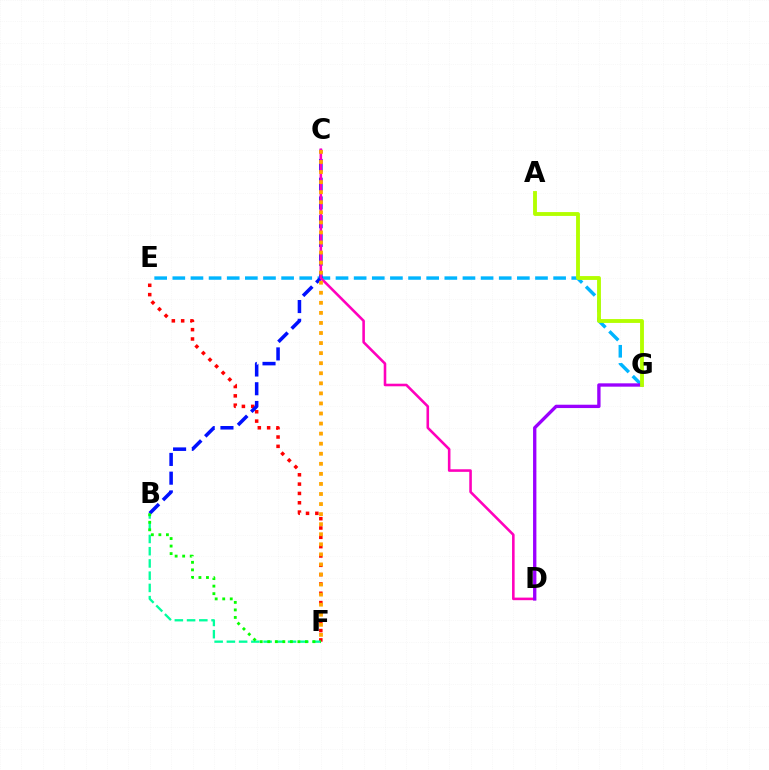{('E', 'F'): [{'color': '#ff0000', 'line_style': 'dotted', 'thickness': 2.53}], ('E', 'G'): [{'color': '#00b5ff', 'line_style': 'dashed', 'thickness': 2.46}], ('B', 'F'): [{'color': '#00ff9d', 'line_style': 'dashed', 'thickness': 1.66}, {'color': '#08ff00', 'line_style': 'dotted', 'thickness': 2.05}], ('B', 'C'): [{'color': '#0010ff', 'line_style': 'dashed', 'thickness': 2.55}], ('C', 'D'): [{'color': '#ff00bd', 'line_style': 'solid', 'thickness': 1.86}], ('D', 'G'): [{'color': '#9b00ff', 'line_style': 'solid', 'thickness': 2.4}], ('C', 'F'): [{'color': '#ffa500', 'line_style': 'dotted', 'thickness': 2.73}], ('A', 'G'): [{'color': '#b3ff00', 'line_style': 'solid', 'thickness': 2.78}]}